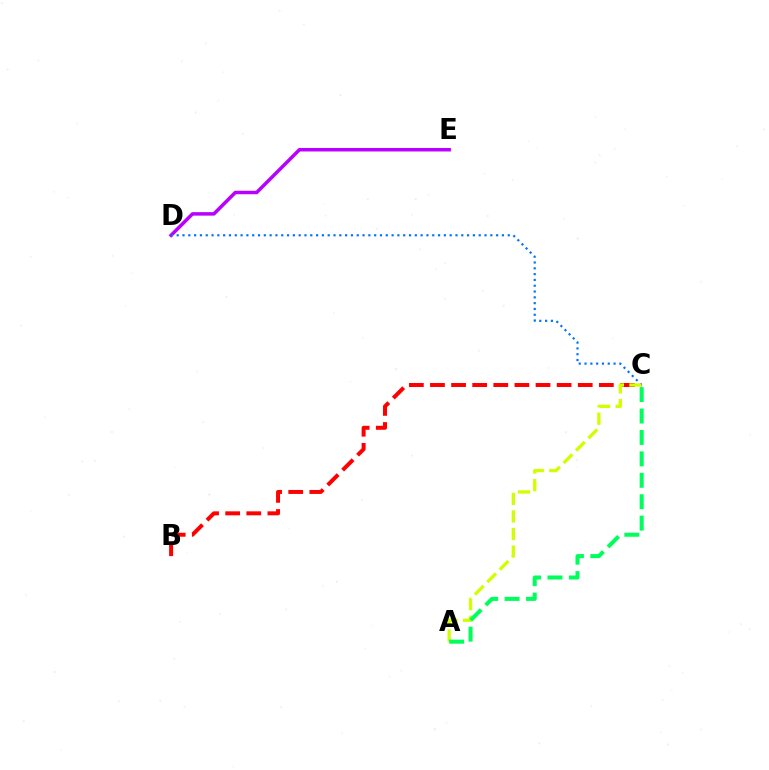{('D', 'E'): [{'color': '#b900ff', 'line_style': 'solid', 'thickness': 2.51}], ('B', 'C'): [{'color': '#ff0000', 'line_style': 'dashed', 'thickness': 2.87}], ('C', 'D'): [{'color': '#0074ff', 'line_style': 'dotted', 'thickness': 1.58}], ('A', 'C'): [{'color': '#d1ff00', 'line_style': 'dashed', 'thickness': 2.39}, {'color': '#00ff5c', 'line_style': 'dashed', 'thickness': 2.91}]}